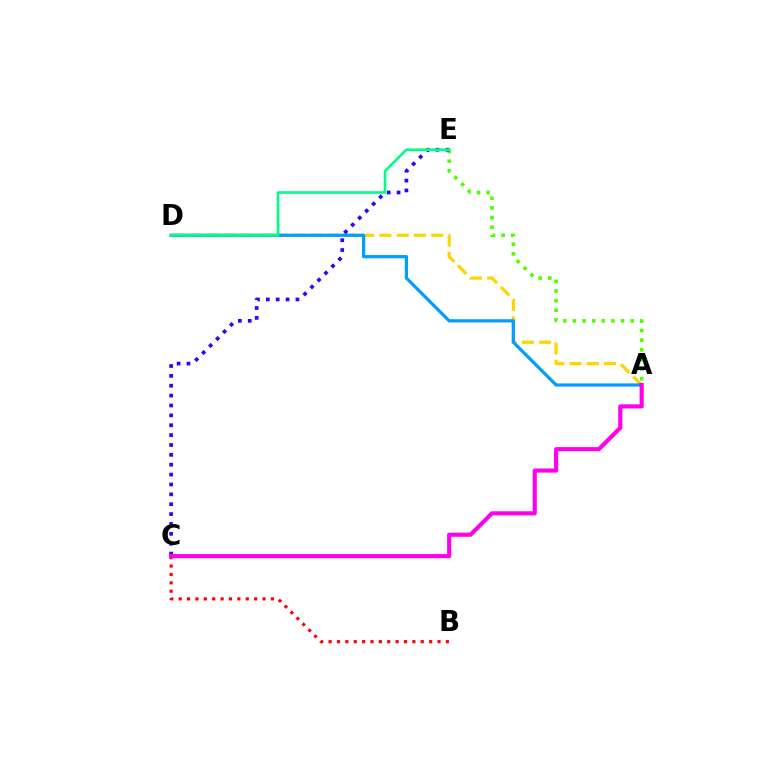{('A', 'D'): [{'color': '#ffd500', 'line_style': 'dashed', 'thickness': 2.34}, {'color': '#009eff', 'line_style': 'solid', 'thickness': 2.32}], ('A', 'E'): [{'color': '#4fff00', 'line_style': 'dotted', 'thickness': 2.61}], ('B', 'C'): [{'color': '#ff0000', 'line_style': 'dotted', 'thickness': 2.28}], ('C', 'E'): [{'color': '#3700ff', 'line_style': 'dotted', 'thickness': 2.68}], ('A', 'C'): [{'color': '#ff00ed', 'line_style': 'solid', 'thickness': 2.97}], ('D', 'E'): [{'color': '#00ff86', 'line_style': 'solid', 'thickness': 1.91}]}